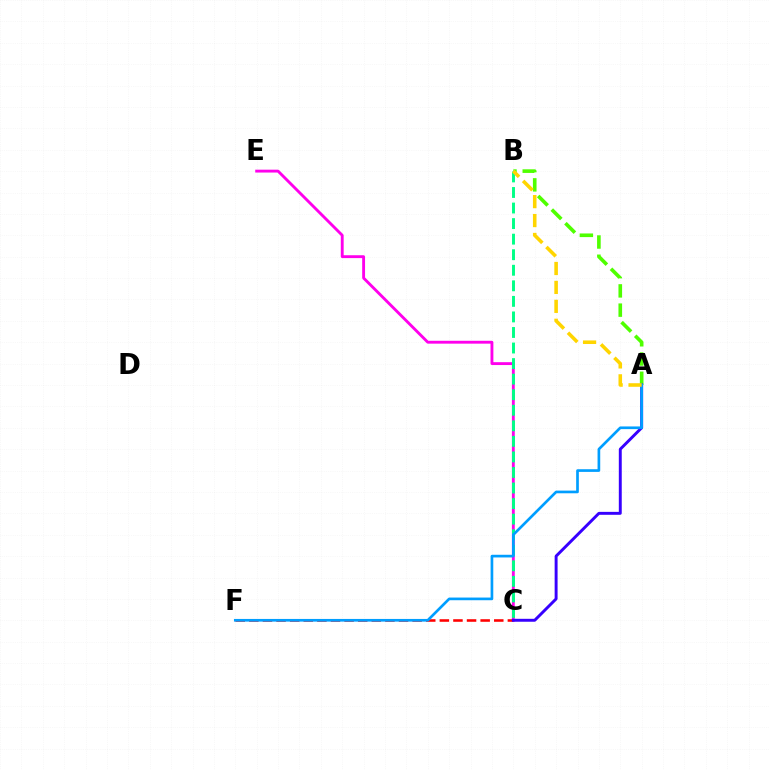{('C', 'E'): [{'color': '#ff00ed', 'line_style': 'solid', 'thickness': 2.07}], ('C', 'F'): [{'color': '#ff0000', 'line_style': 'dashed', 'thickness': 1.85}], ('A', 'B'): [{'color': '#4fff00', 'line_style': 'dashed', 'thickness': 2.61}, {'color': '#ffd500', 'line_style': 'dashed', 'thickness': 2.57}], ('A', 'C'): [{'color': '#3700ff', 'line_style': 'solid', 'thickness': 2.11}], ('B', 'C'): [{'color': '#00ff86', 'line_style': 'dashed', 'thickness': 2.11}], ('A', 'F'): [{'color': '#009eff', 'line_style': 'solid', 'thickness': 1.93}]}